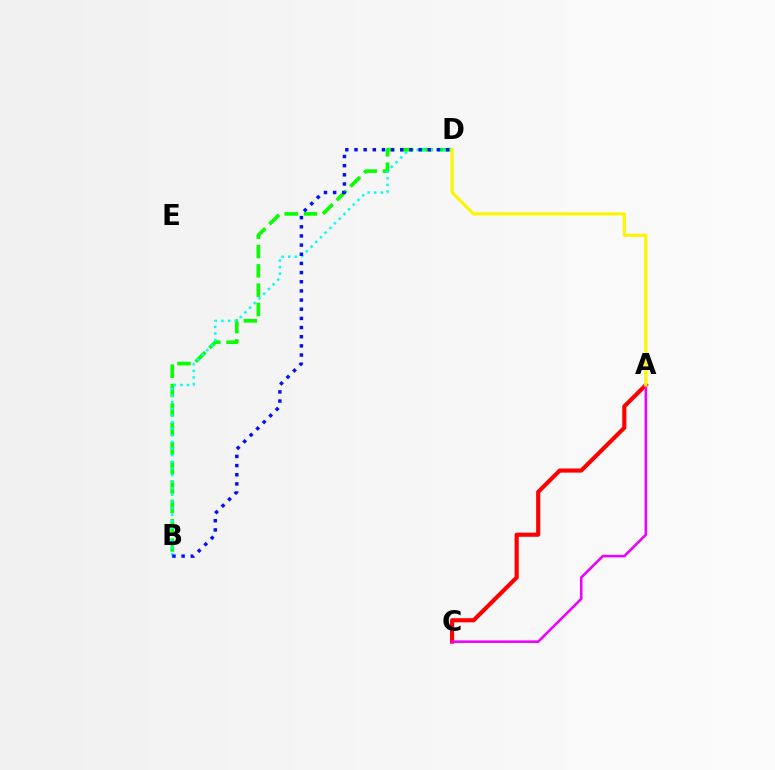{('A', 'C'): [{'color': '#ff0000', 'line_style': 'solid', 'thickness': 2.97}, {'color': '#ee00ff', 'line_style': 'solid', 'thickness': 1.84}], ('B', 'D'): [{'color': '#08ff00', 'line_style': 'dashed', 'thickness': 2.62}, {'color': '#00fff6', 'line_style': 'dotted', 'thickness': 1.8}, {'color': '#0010ff', 'line_style': 'dotted', 'thickness': 2.49}], ('A', 'D'): [{'color': '#fcf500', 'line_style': 'solid', 'thickness': 2.28}]}